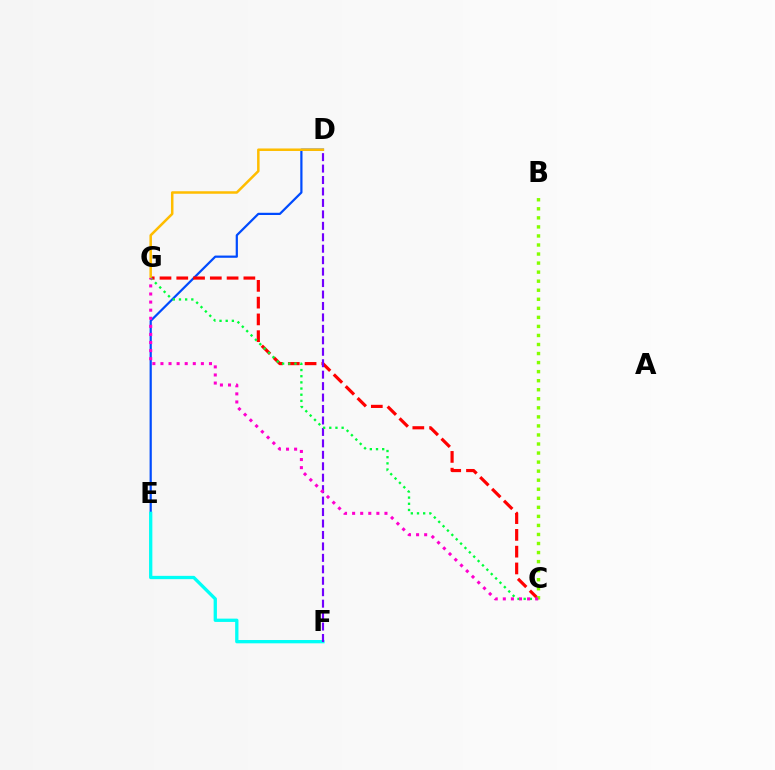{('D', 'E'): [{'color': '#004bff', 'line_style': 'solid', 'thickness': 1.6}], ('E', 'F'): [{'color': '#00fff6', 'line_style': 'solid', 'thickness': 2.38}], ('C', 'G'): [{'color': '#ff0000', 'line_style': 'dashed', 'thickness': 2.28}, {'color': '#00ff39', 'line_style': 'dotted', 'thickness': 1.68}, {'color': '#ff00cf', 'line_style': 'dotted', 'thickness': 2.2}], ('D', 'F'): [{'color': '#7200ff', 'line_style': 'dashed', 'thickness': 1.56}], ('B', 'C'): [{'color': '#84ff00', 'line_style': 'dotted', 'thickness': 2.46}], ('D', 'G'): [{'color': '#ffbd00', 'line_style': 'solid', 'thickness': 1.81}]}